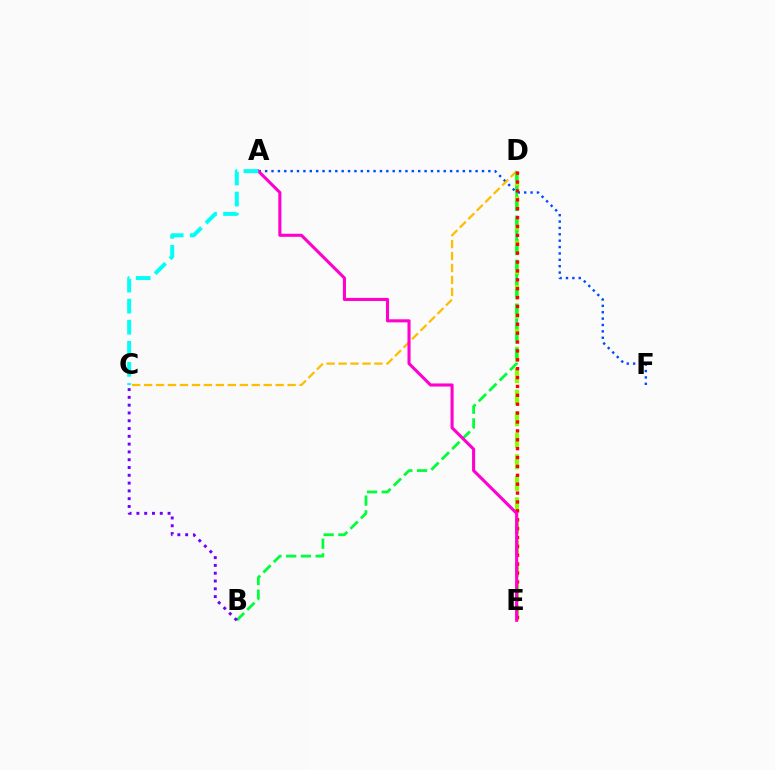{('D', 'E'): [{'color': '#84ff00', 'line_style': 'dashed', 'thickness': 2.92}, {'color': '#ff0000', 'line_style': 'dotted', 'thickness': 2.41}], ('A', 'F'): [{'color': '#004bff', 'line_style': 'dotted', 'thickness': 1.73}], ('C', 'D'): [{'color': '#ffbd00', 'line_style': 'dashed', 'thickness': 1.62}], ('B', 'D'): [{'color': '#00ff39', 'line_style': 'dashed', 'thickness': 2.0}], ('A', 'E'): [{'color': '#ff00cf', 'line_style': 'solid', 'thickness': 2.22}], ('A', 'C'): [{'color': '#00fff6', 'line_style': 'dashed', 'thickness': 2.86}], ('B', 'C'): [{'color': '#7200ff', 'line_style': 'dotted', 'thickness': 2.12}]}